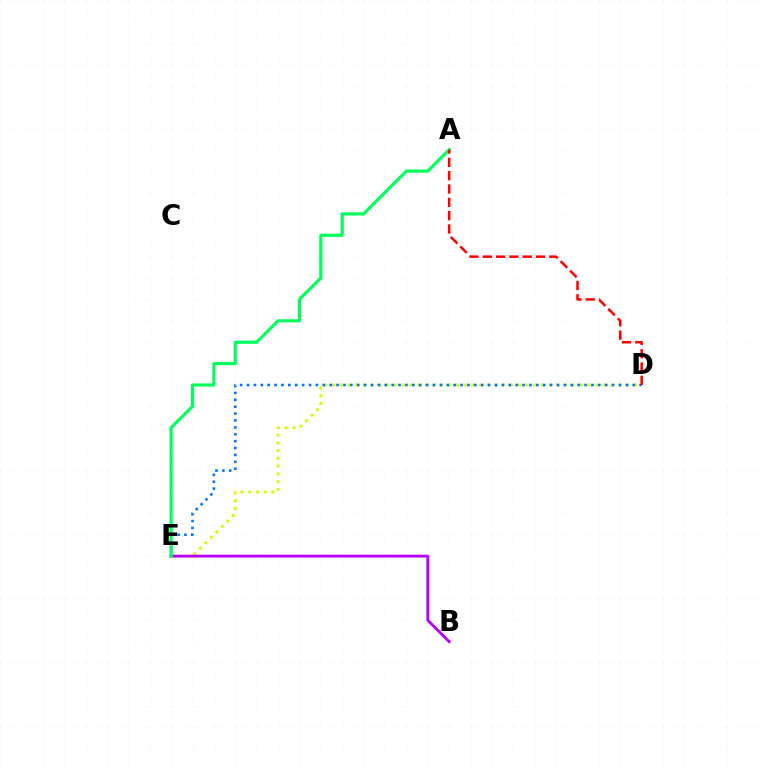{('D', 'E'): [{'color': '#d1ff00', 'line_style': 'dotted', 'thickness': 2.1}, {'color': '#0074ff', 'line_style': 'dotted', 'thickness': 1.87}], ('B', 'E'): [{'color': '#b900ff', 'line_style': 'solid', 'thickness': 2.06}], ('A', 'E'): [{'color': '#00ff5c', 'line_style': 'solid', 'thickness': 2.28}], ('A', 'D'): [{'color': '#ff0000', 'line_style': 'dashed', 'thickness': 1.81}]}